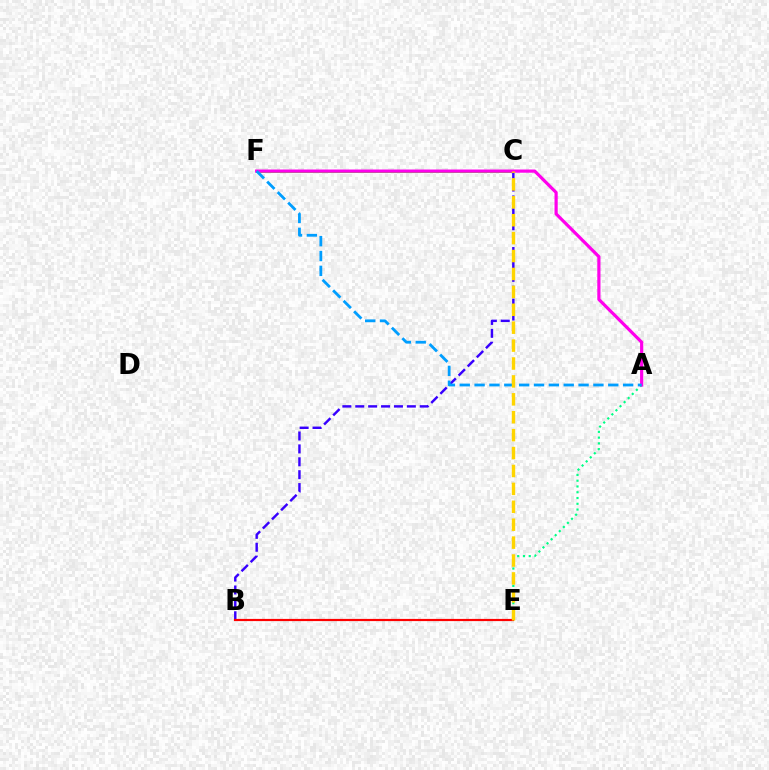{('B', 'C'): [{'color': '#3700ff', 'line_style': 'dashed', 'thickness': 1.75}], ('C', 'F'): [{'color': '#4fff00', 'line_style': 'solid', 'thickness': 2.15}], ('A', 'E'): [{'color': '#00ff86', 'line_style': 'dotted', 'thickness': 1.57}], ('A', 'F'): [{'color': '#ff00ed', 'line_style': 'solid', 'thickness': 2.3}, {'color': '#009eff', 'line_style': 'dashed', 'thickness': 2.02}], ('B', 'E'): [{'color': '#ff0000', 'line_style': 'solid', 'thickness': 1.58}], ('C', 'E'): [{'color': '#ffd500', 'line_style': 'dashed', 'thickness': 2.43}]}